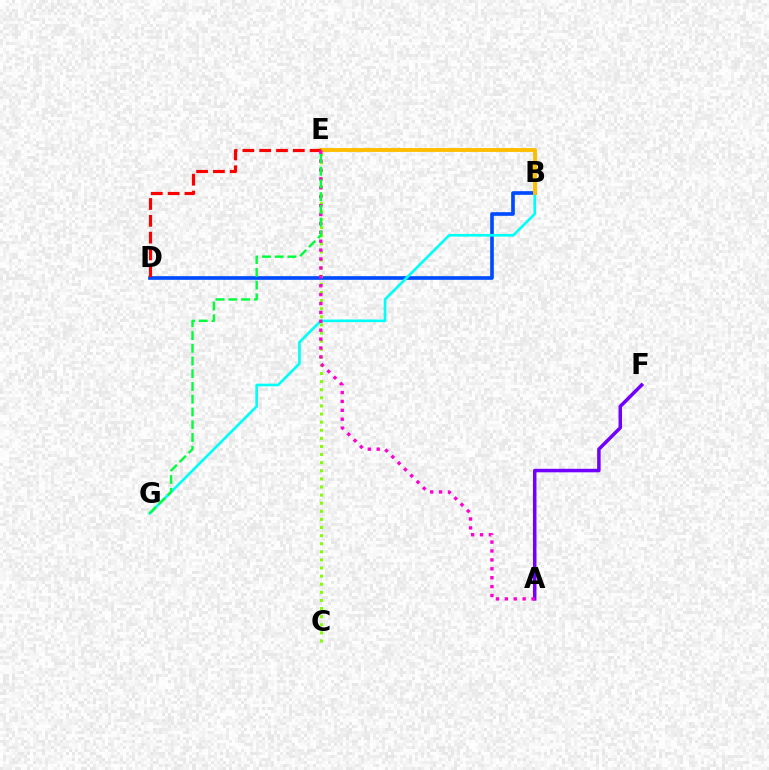{('B', 'D'): [{'color': '#004bff', 'line_style': 'solid', 'thickness': 2.63}], ('C', 'E'): [{'color': '#84ff00', 'line_style': 'dotted', 'thickness': 2.2}], ('B', 'G'): [{'color': '#00fff6', 'line_style': 'solid', 'thickness': 1.9}], ('B', 'E'): [{'color': '#ffbd00', 'line_style': 'solid', 'thickness': 2.79}], ('A', 'F'): [{'color': '#7200ff', 'line_style': 'solid', 'thickness': 2.52}], ('D', 'E'): [{'color': '#ff0000', 'line_style': 'dashed', 'thickness': 2.28}], ('A', 'E'): [{'color': '#ff00cf', 'line_style': 'dotted', 'thickness': 2.42}], ('E', 'G'): [{'color': '#00ff39', 'line_style': 'dashed', 'thickness': 1.73}]}